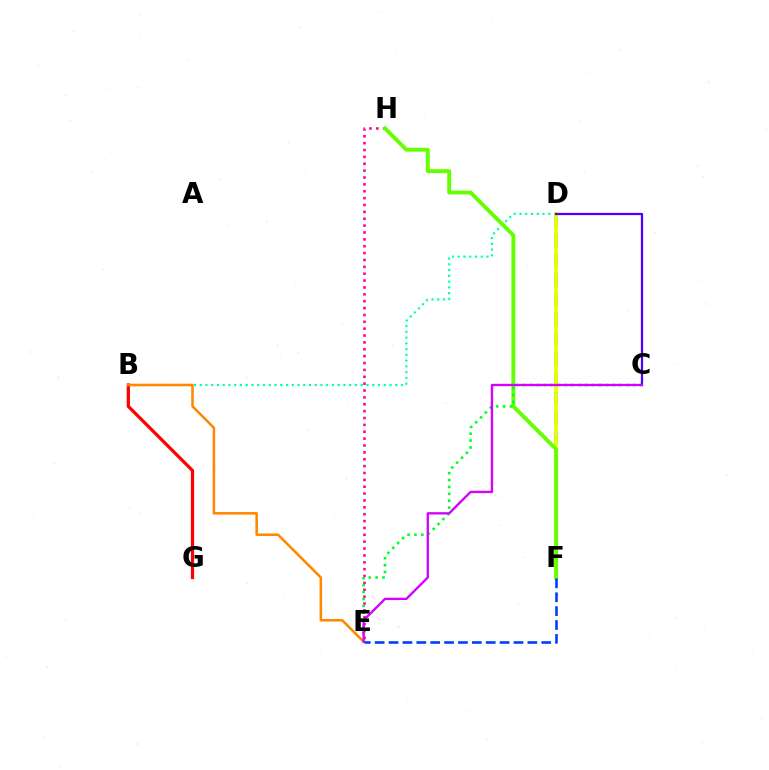{('D', 'F'): [{'color': '#00c7ff', 'line_style': 'dashed', 'thickness': 2.68}, {'color': '#eeff00', 'line_style': 'solid', 'thickness': 2.65}], ('E', 'H'): [{'color': '#ff00a0', 'line_style': 'dotted', 'thickness': 1.87}], ('B', 'G'): [{'color': '#ff0000', 'line_style': 'solid', 'thickness': 2.34}], ('B', 'D'): [{'color': '#00ffaf', 'line_style': 'dotted', 'thickness': 1.56}], ('F', 'H'): [{'color': '#66ff00', 'line_style': 'solid', 'thickness': 2.8}], ('C', 'E'): [{'color': '#00ff27', 'line_style': 'dotted', 'thickness': 1.87}, {'color': '#d600ff', 'line_style': 'solid', 'thickness': 1.69}], ('B', 'E'): [{'color': '#ff8800', 'line_style': 'solid', 'thickness': 1.84}], ('C', 'D'): [{'color': '#4f00ff', 'line_style': 'solid', 'thickness': 1.62}], ('E', 'F'): [{'color': '#003fff', 'line_style': 'dashed', 'thickness': 1.89}]}